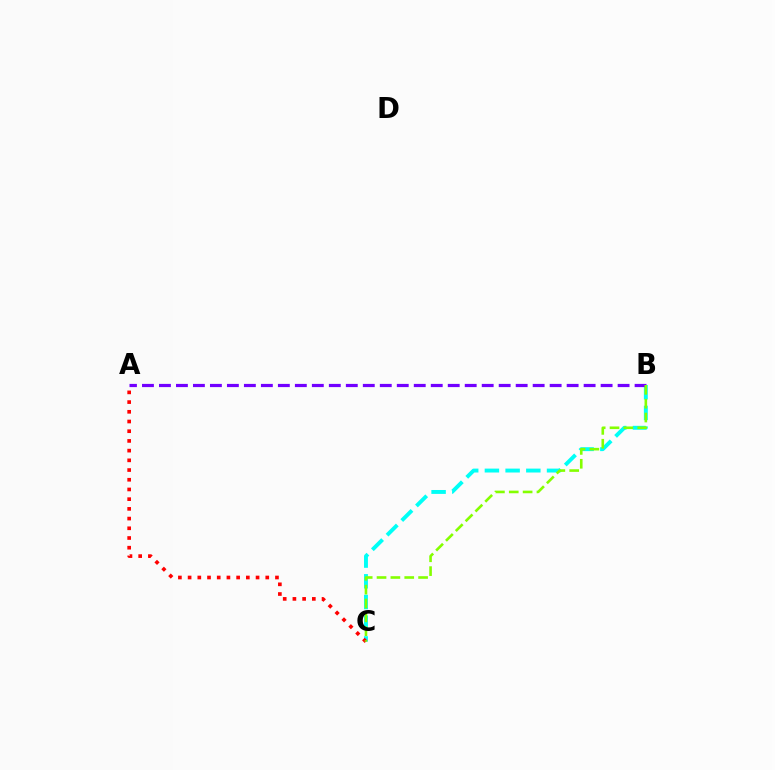{('B', 'C'): [{'color': '#00fff6', 'line_style': 'dashed', 'thickness': 2.81}, {'color': '#84ff00', 'line_style': 'dashed', 'thickness': 1.88}], ('A', 'C'): [{'color': '#ff0000', 'line_style': 'dotted', 'thickness': 2.64}], ('A', 'B'): [{'color': '#7200ff', 'line_style': 'dashed', 'thickness': 2.31}]}